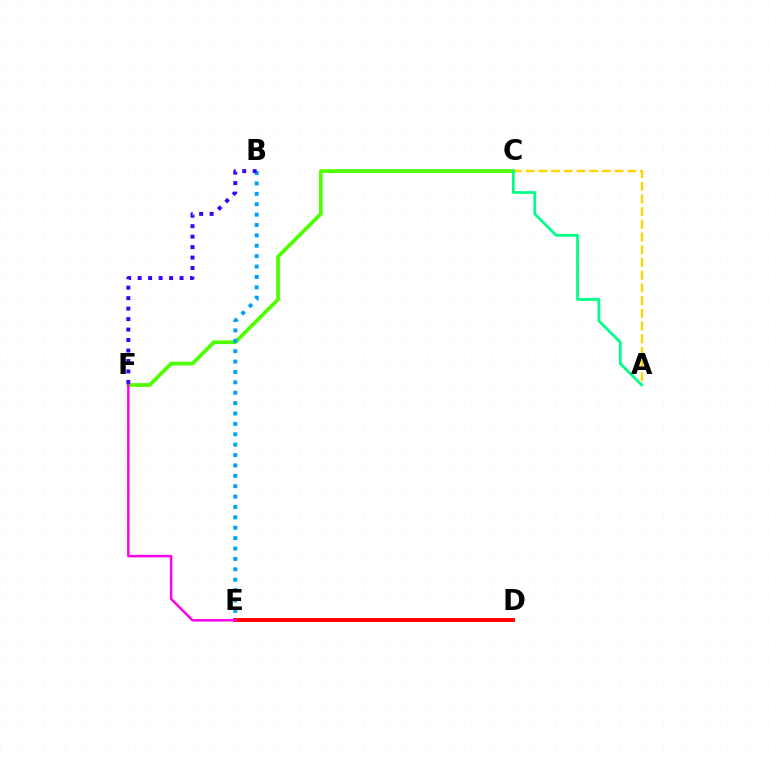{('D', 'E'): [{'color': '#ff0000', 'line_style': 'solid', 'thickness': 2.82}], ('C', 'F'): [{'color': '#4fff00', 'line_style': 'solid', 'thickness': 2.7}], ('A', 'C'): [{'color': '#ffd500', 'line_style': 'dashed', 'thickness': 1.73}, {'color': '#00ff86', 'line_style': 'solid', 'thickness': 1.98}], ('B', 'E'): [{'color': '#009eff', 'line_style': 'dotted', 'thickness': 2.82}], ('B', 'F'): [{'color': '#3700ff', 'line_style': 'dotted', 'thickness': 2.85}], ('E', 'F'): [{'color': '#ff00ed', 'line_style': 'solid', 'thickness': 1.78}]}